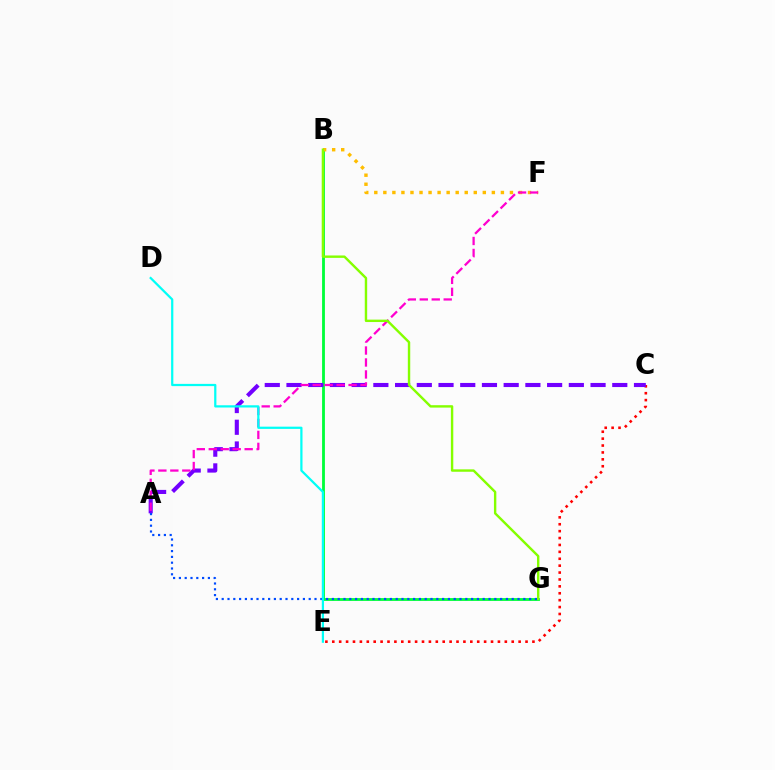{('B', 'G'): [{'color': '#00ff39', 'line_style': 'solid', 'thickness': 2.03}, {'color': '#84ff00', 'line_style': 'solid', 'thickness': 1.73}], ('B', 'F'): [{'color': '#ffbd00', 'line_style': 'dotted', 'thickness': 2.46}], ('C', 'E'): [{'color': '#ff0000', 'line_style': 'dotted', 'thickness': 1.88}], ('A', 'C'): [{'color': '#7200ff', 'line_style': 'dashed', 'thickness': 2.95}], ('A', 'G'): [{'color': '#004bff', 'line_style': 'dotted', 'thickness': 1.58}], ('A', 'F'): [{'color': '#ff00cf', 'line_style': 'dashed', 'thickness': 1.63}], ('D', 'E'): [{'color': '#00fff6', 'line_style': 'solid', 'thickness': 1.61}]}